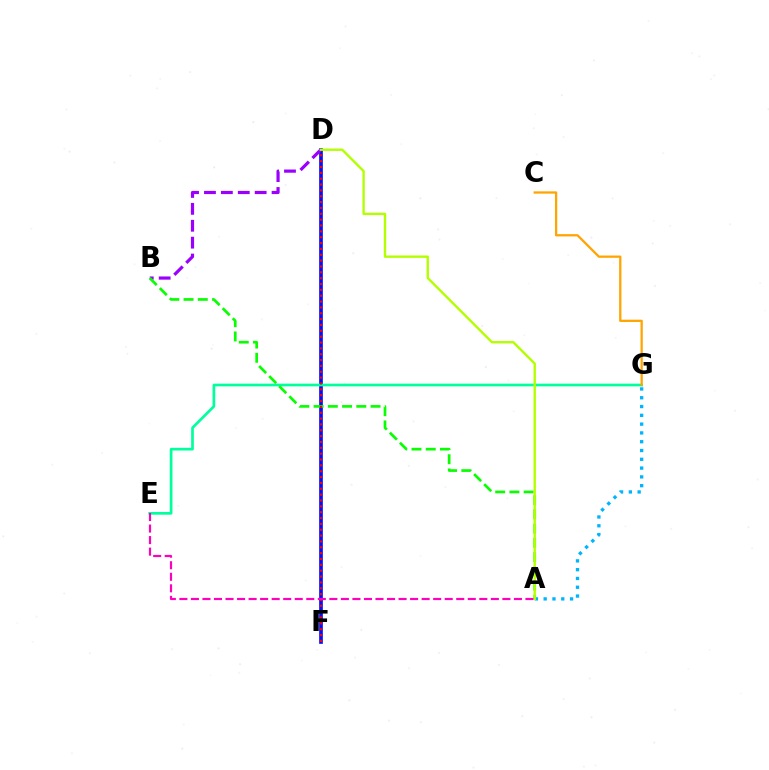{('D', 'F'): [{'color': '#0010ff', 'line_style': 'solid', 'thickness': 2.65}, {'color': '#ff0000', 'line_style': 'dotted', 'thickness': 1.59}], ('E', 'G'): [{'color': '#00ff9d', 'line_style': 'solid', 'thickness': 1.93}], ('A', 'G'): [{'color': '#00b5ff', 'line_style': 'dotted', 'thickness': 2.39}], ('B', 'D'): [{'color': '#9b00ff', 'line_style': 'dashed', 'thickness': 2.3}], ('A', 'B'): [{'color': '#08ff00', 'line_style': 'dashed', 'thickness': 1.93}], ('C', 'G'): [{'color': '#ffa500', 'line_style': 'solid', 'thickness': 1.64}], ('A', 'D'): [{'color': '#b3ff00', 'line_style': 'solid', 'thickness': 1.71}], ('A', 'E'): [{'color': '#ff00bd', 'line_style': 'dashed', 'thickness': 1.57}]}